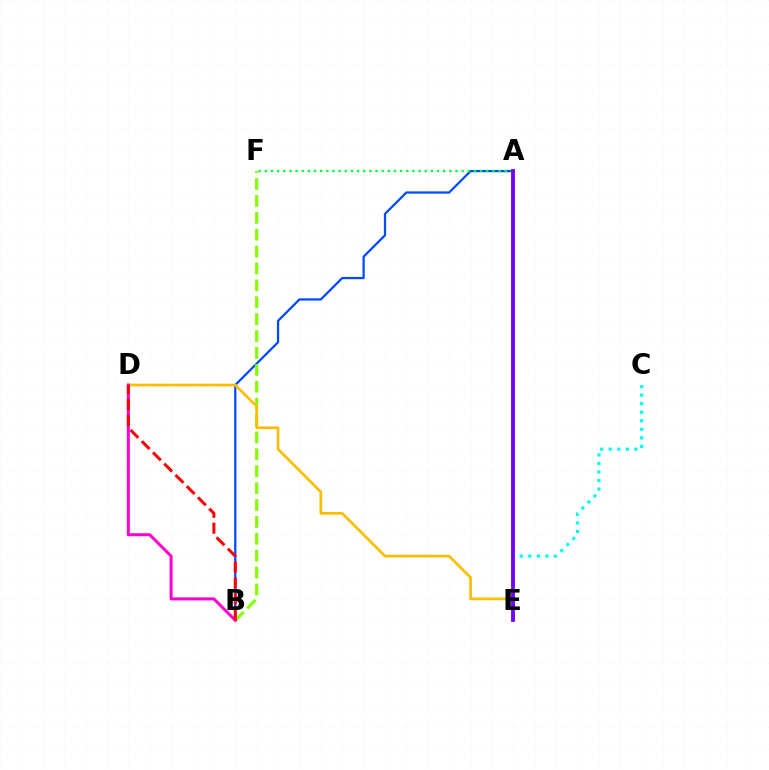{('A', 'B'): [{'color': '#004bff', 'line_style': 'solid', 'thickness': 1.62}], ('B', 'F'): [{'color': '#84ff00', 'line_style': 'dashed', 'thickness': 2.3}], ('D', 'E'): [{'color': '#ffbd00', 'line_style': 'solid', 'thickness': 1.94}], ('C', 'E'): [{'color': '#00fff6', 'line_style': 'dotted', 'thickness': 2.32}], ('A', 'F'): [{'color': '#00ff39', 'line_style': 'dotted', 'thickness': 1.67}], ('B', 'D'): [{'color': '#ff00cf', 'line_style': 'solid', 'thickness': 2.17}, {'color': '#ff0000', 'line_style': 'dashed', 'thickness': 2.16}], ('A', 'E'): [{'color': '#7200ff', 'line_style': 'solid', 'thickness': 2.73}]}